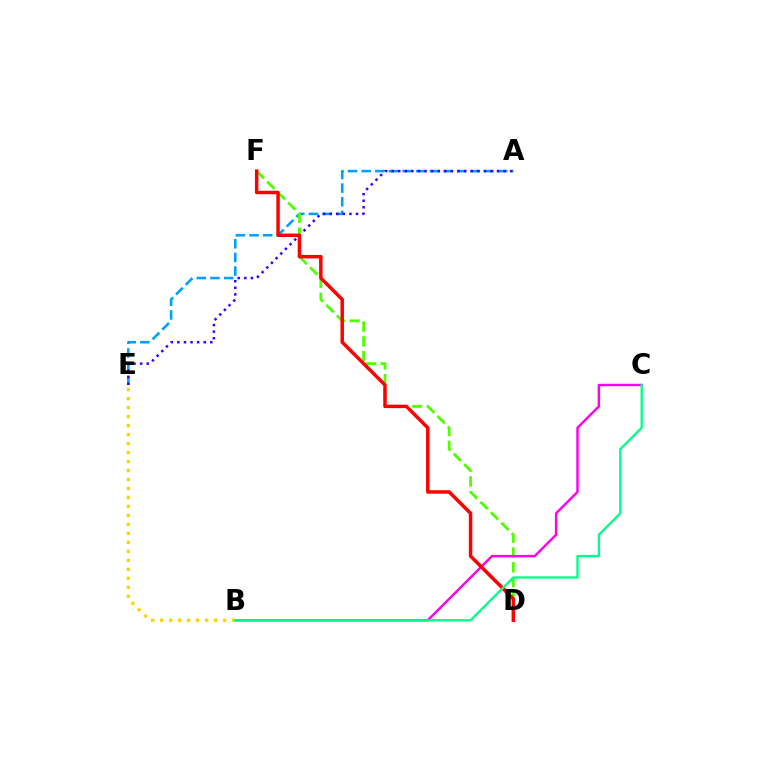{('A', 'E'): [{'color': '#009eff', 'line_style': 'dashed', 'thickness': 1.85}, {'color': '#3700ff', 'line_style': 'dotted', 'thickness': 1.79}], ('D', 'F'): [{'color': '#4fff00', 'line_style': 'dashed', 'thickness': 2.01}, {'color': '#ff0000', 'line_style': 'solid', 'thickness': 2.51}], ('B', 'C'): [{'color': '#ff00ed', 'line_style': 'solid', 'thickness': 1.75}, {'color': '#00ff86', 'line_style': 'solid', 'thickness': 1.66}], ('B', 'E'): [{'color': '#ffd500', 'line_style': 'dotted', 'thickness': 2.44}]}